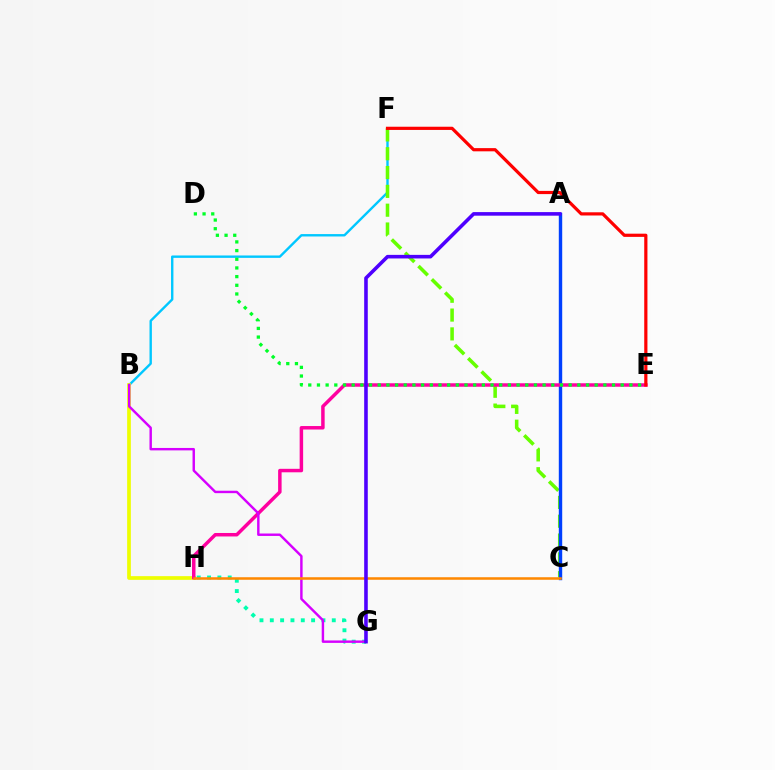{('B', 'F'): [{'color': '#00c7ff', 'line_style': 'solid', 'thickness': 1.72}], ('B', 'H'): [{'color': '#eeff00', 'line_style': 'solid', 'thickness': 2.67}], ('C', 'F'): [{'color': '#66ff00', 'line_style': 'dashed', 'thickness': 2.56}], ('A', 'C'): [{'color': '#003fff', 'line_style': 'solid', 'thickness': 2.45}], ('E', 'H'): [{'color': '#ff00a0', 'line_style': 'solid', 'thickness': 2.51}], ('G', 'H'): [{'color': '#00ffaf', 'line_style': 'dotted', 'thickness': 2.81}], ('D', 'E'): [{'color': '#00ff27', 'line_style': 'dotted', 'thickness': 2.36}], ('E', 'F'): [{'color': '#ff0000', 'line_style': 'solid', 'thickness': 2.3}], ('B', 'G'): [{'color': '#d600ff', 'line_style': 'solid', 'thickness': 1.75}], ('C', 'H'): [{'color': '#ff8800', 'line_style': 'solid', 'thickness': 1.82}], ('A', 'G'): [{'color': '#4f00ff', 'line_style': 'solid', 'thickness': 2.58}]}